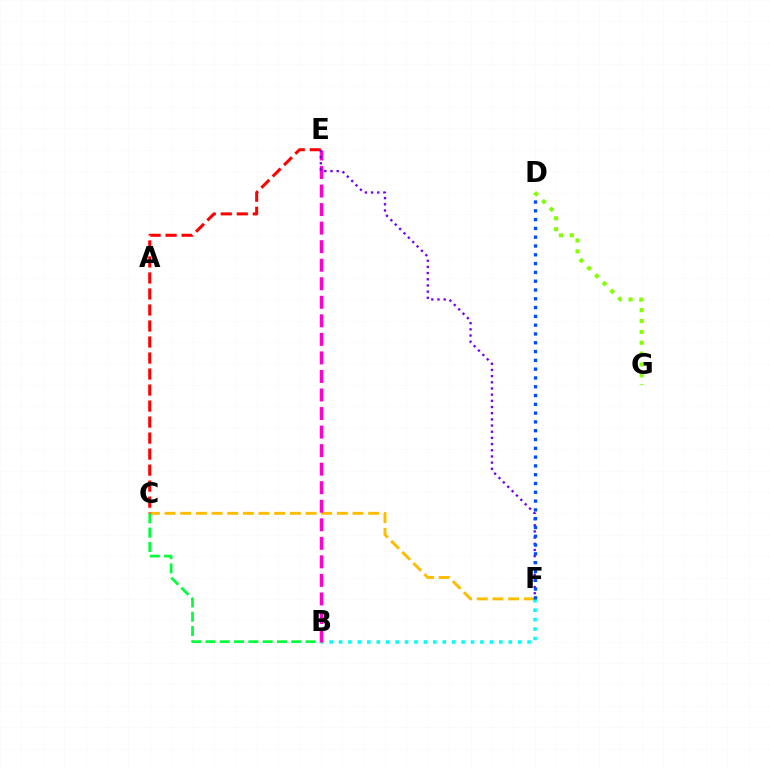{('C', 'F'): [{'color': '#ffbd00', 'line_style': 'dashed', 'thickness': 2.13}], ('B', 'F'): [{'color': '#00fff6', 'line_style': 'dotted', 'thickness': 2.56}], ('B', 'C'): [{'color': '#00ff39', 'line_style': 'dashed', 'thickness': 1.94}], ('B', 'E'): [{'color': '#ff00cf', 'line_style': 'dashed', 'thickness': 2.52}], ('C', 'E'): [{'color': '#ff0000', 'line_style': 'dashed', 'thickness': 2.18}], ('E', 'F'): [{'color': '#7200ff', 'line_style': 'dotted', 'thickness': 1.68}], ('D', 'F'): [{'color': '#004bff', 'line_style': 'dotted', 'thickness': 2.39}], ('D', 'G'): [{'color': '#84ff00', 'line_style': 'dotted', 'thickness': 2.96}]}